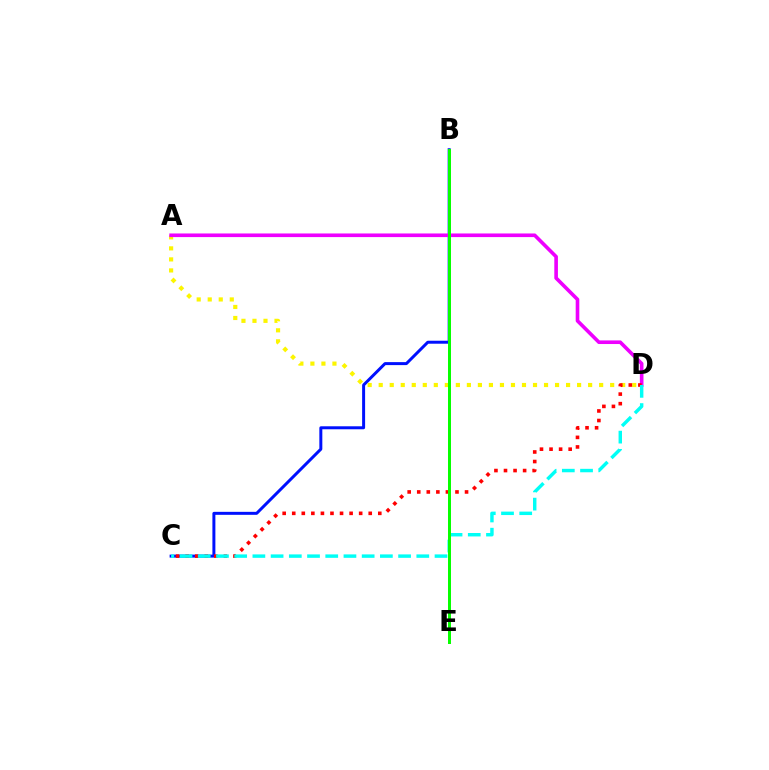{('B', 'C'): [{'color': '#0010ff', 'line_style': 'solid', 'thickness': 2.15}], ('A', 'D'): [{'color': '#fcf500', 'line_style': 'dotted', 'thickness': 2.99}, {'color': '#ee00ff', 'line_style': 'solid', 'thickness': 2.61}], ('C', 'D'): [{'color': '#ff0000', 'line_style': 'dotted', 'thickness': 2.6}, {'color': '#00fff6', 'line_style': 'dashed', 'thickness': 2.47}], ('B', 'E'): [{'color': '#08ff00', 'line_style': 'solid', 'thickness': 2.15}]}